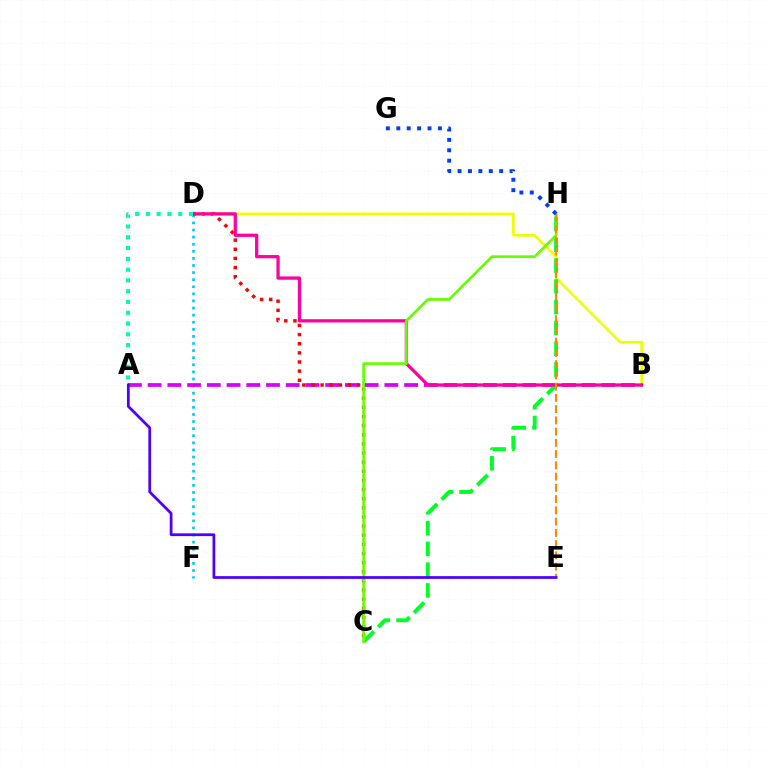{('B', 'D'): [{'color': '#eeff00', 'line_style': 'solid', 'thickness': 1.91}, {'color': '#ff00a0', 'line_style': 'solid', 'thickness': 2.34}], ('D', 'F'): [{'color': '#00c7ff', 'line_style': 'dotted', 'thickness': 1.93}], ('A', 'B'): [{'color': '#d600ff', 'line_style': 'dashed', 'thickness': 2.68}], ('C', 'D'): [{'color': '#ff0000', 'line_style': 'dotted', 'thickness': 2.48}], ('C', 'H'): [{'color': '#00ff27', 'line_style': 'dashed', 'thickness': 2.82}, {'color': '#66ff00', 'line_style': 'solid', 'thickness': 1.94}], ('E', 'H'): [{'color': '#ff8800', 'line_style': 'dashed', 'thickness': 1.53}], ('G', 'H'): [{'color': '#003fff', 'line_style': 'dotted', 'thickness': 2.83}], ('A', 'D'): [{'color': '#00ffaf', 'line_style': 'dotted', 'thickness': 2.93}], ('A', 'E'): [{'color': '#4f00ff', 'line_style': 'solid', 'thickness': 1.99}]}